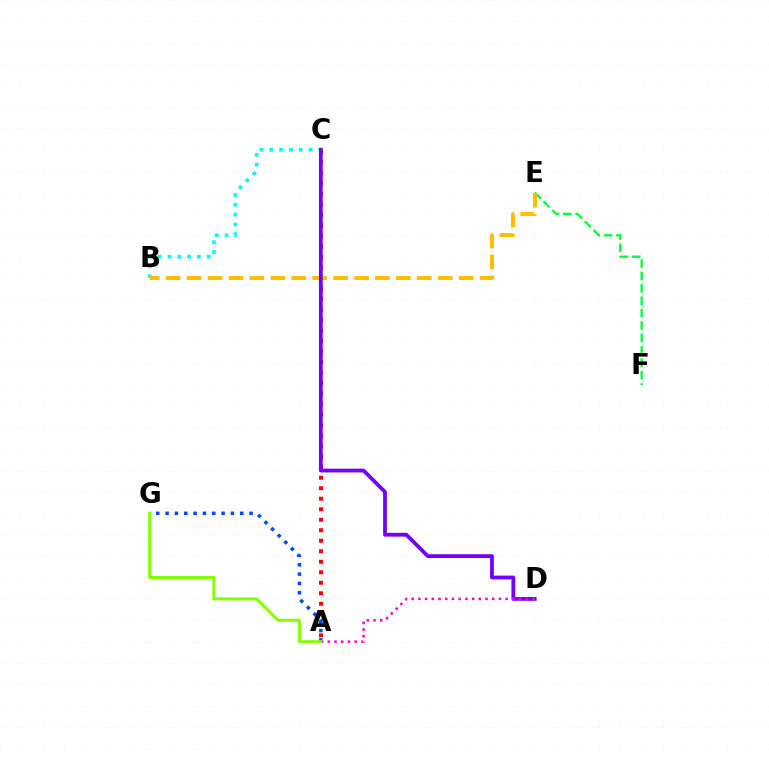{('B', 'C'): [{'color': '#00fff6', 'line_style': 'dotted', 'thickness': 2.67}], ('A', 'C'): [{'color': '#ff0000', 'line_style': 'dotted', 'thickness': 2.85}], ('E', 'F'): [{'color': '#00ff39', 'line_style': 'dashed', 'thickness': 1.68}], ('B', 'E'): [{'color': '#ffbd00', 'line_style': 'dashed', 'thickness': 2.84}], ('C', 'D'): [{'color': '#7200ff', 'line_style': 'solid', 'thickness': 2.73}], ('A', 'G'): [{'color': '#004bff', 'line_style': 'dotted', 'thickness': 2.54}, {'color': '#84ff00', 'line_style': 'solid', 'thickness': 2.15}], ('A', 'D'): [{'color': '#ff00cf', 'line_style': 'dotted', 'thickness': 1.82}]}